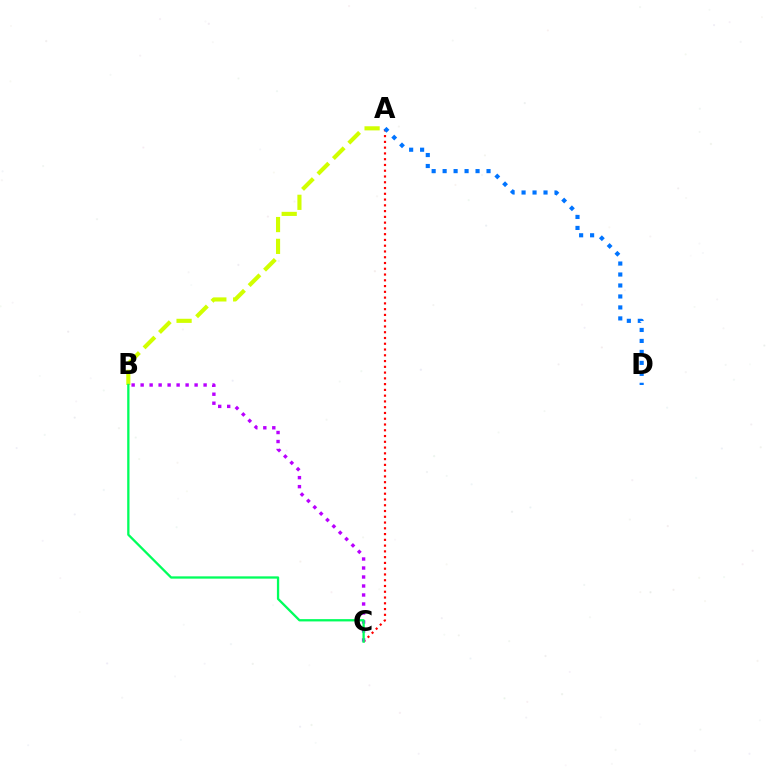{('A', 'C'): [{'color': '#ff0000', 'line_style': 'dotted', 'thickness': 1.57}], ('B', 'C'): [{'color': '#b900ff', 'line_style': 'dotted', 'thickness': 2.44}, {'color': '#00ff5c', 'line_style': 'solid', 'thickness': 1.65}], ('A', 'D'): [{'color': '#0074ff', 'line_style': 'dotted', 'thickness': 2.98}], ('A', 'B'): [{'color': '#d1ff00', 'line_style': 'dashed', 'thickness': 2.96}]}